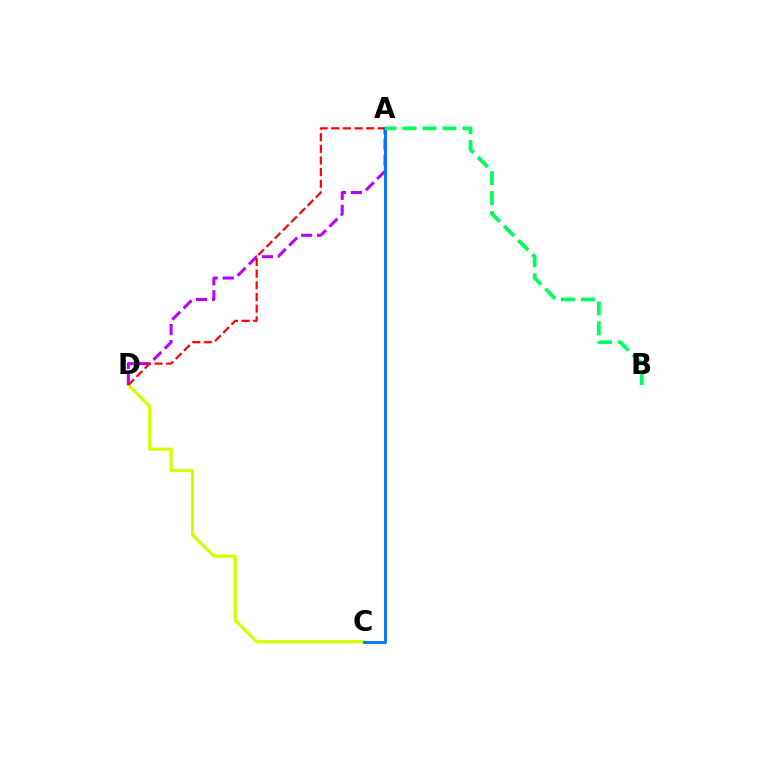{('C', 'D'): [{'color': '#d1ff00', 'line_style': 'solid', 'thickness': 2.27}], ('A', 'D'): [{'color': '#b900ff', 'line_style': 'dashed', 'thickness': 2.18}, {'color': '#ff0000', 'line_style': 'dashed', 'thickness': 1.58}], ('A', 'C'): [{'color': '#0074ff', 'line_style': 'solid', 'thickness': 2.06}], ('A', 'B'): [{'color': '#00ff5c', 'line_style': 'dashed', 'thickness': 2.71}]}